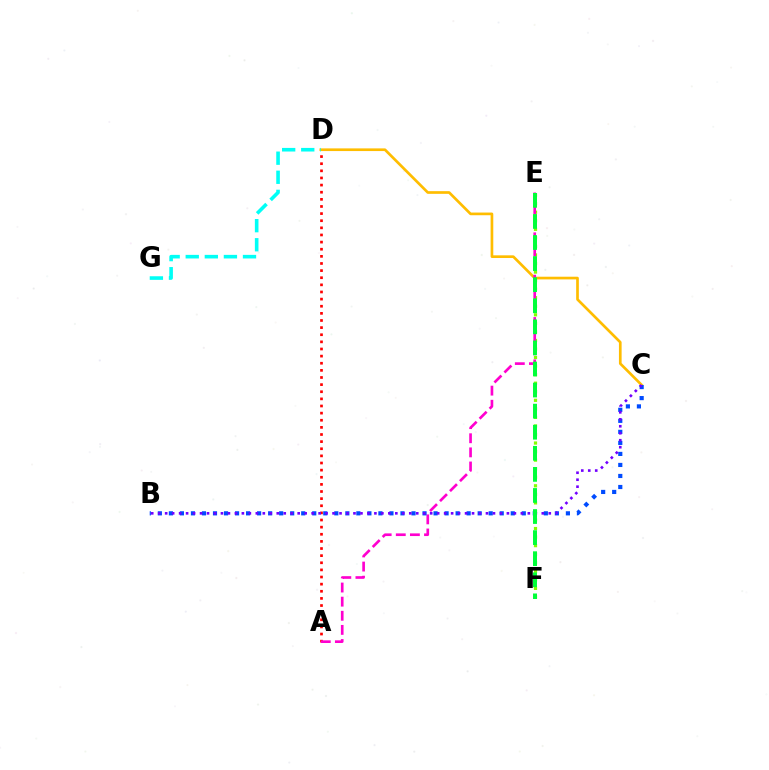{('A', 'D'): [{'color': '#ff0000', 'line_style': 'dotted', 'thickness': 1.94}], ('C', 'D'): [{'color': '#ffbd00', 'line_style': 'solid', 'thickness': 1.93}], ('E', 'F'): [{'color': '#84ff00', 'line_style': 'dotted', 'thickness': 2.32}, {'color': '#00ff39', 'line_style': 'dashed', 'thickness': 2.86}], ('D', 'G'): [{'color': '#00fff6', 'line_style': 'dashed', 'thickness': 2.59}], ('A', 'E'): [{'color': '#ff00cf', 'line_style': 'dashed', 'thickness': 1.92}], ('B', 'C'): [{'color': '#004bff', 'line_style': 'dotted', 'thickness': 3.0}, {'color': '#7200ff', 'line_style': 'dotted', 'thickness': 1.89}]}